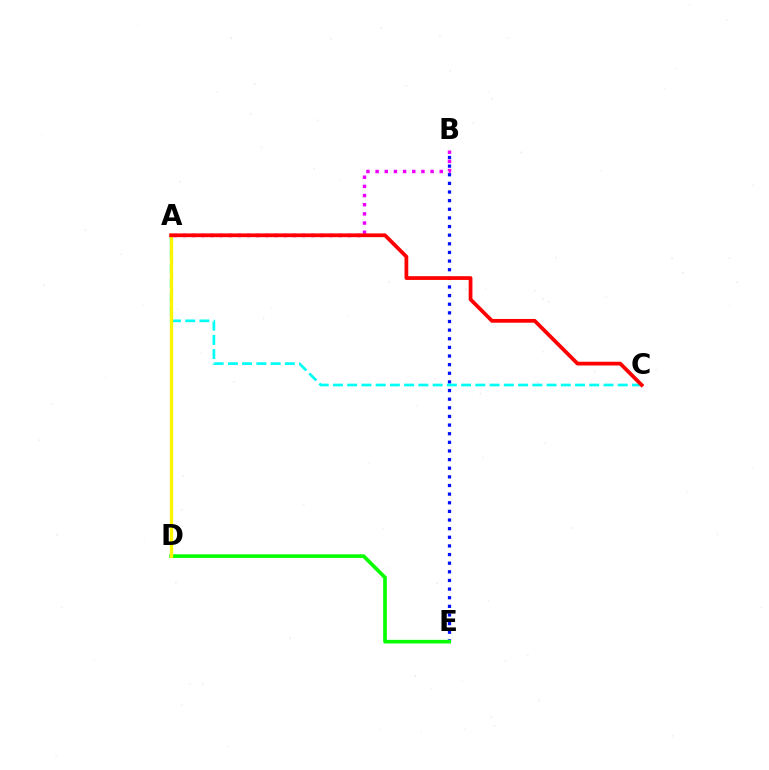{('B', 'E'): [{'color': '#0010ff', 'line_style': 'dotted', 'thickness': 2.35}], ('D', 'E'): [{'color': '#08ff00', 'line_style': 'solid', 'thickness': 2.62}], ('A', 'C'): [{'color': '#00fff6', 'line_style': 'dashed', 'thickness': 1.93}, {'color': '#ff0000', 'line_style': 'solid', 'thickness': 2.7}], ('A', 'D'): [{'color': '#fcf500', 'line_style': 'solid', 'thickness': 2.37}], ('A', 'B'): [{'color': '#ee00ff', 'line_style': 'dotted', 'thickness': 2.49}]}